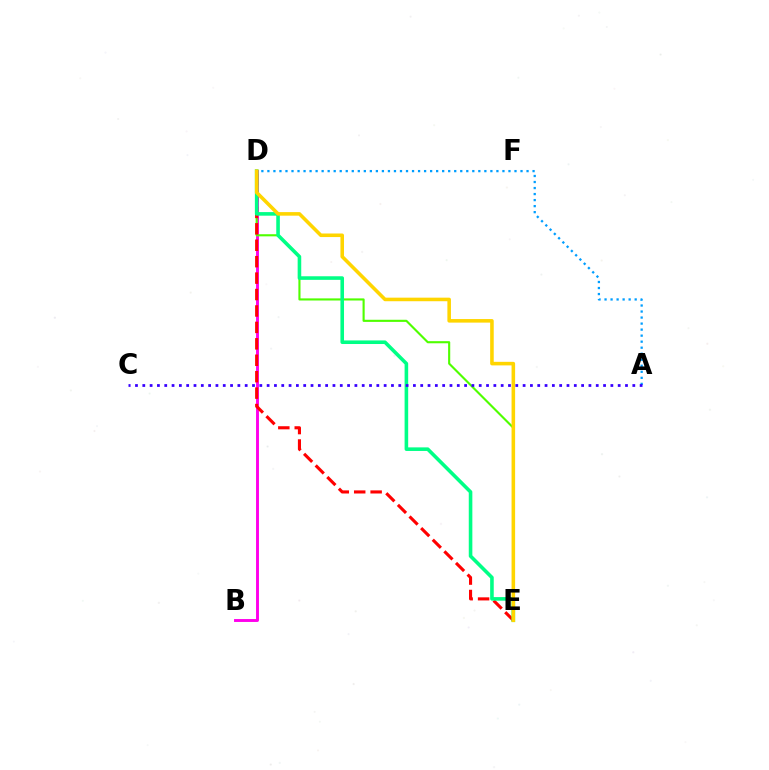{('B', 'D'): [{'color': '#ff00ed', 'line_style': 'solid', 'thickness': 2.09}], ('D', 'E'): [{'color': '#4fff00', 'line_style': 'solid', 'thickness': 1.53}, {'color': '#ff0000', 'line_style': 'dashed', 'thickness': 2.23}, {'color': '#00ff86', 'line_style': 'solid', 'thickness': 2.58}, {'color': '#ffd500', 'line_style': 'solid', 'thickness': 2.57}], ('A', 'D'): [{'color': '#009eff', 'line_style': 'dotted', 'thickness': 1.64}], ('A', 'C'): [{'color': '#3700ff', 'line_style': 'dotted', 'thickness': 1.99}]}